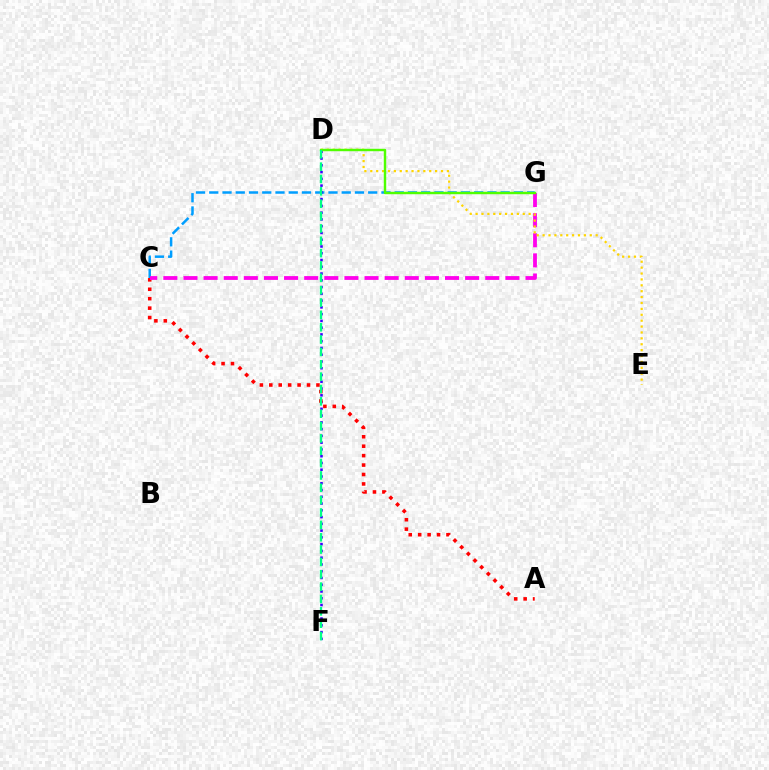{('C', 'G'): [{'color': '#009eff', 'line_style': 'dashed', 'thickness': 1.8}, {'color': '#ff00ed', 'line_style': 'dashed', 'thickness': 2.73}], ('D', 'F'): [{'color': '#3700ff', 'line_style': 'dotted', 'thickness': 1.84}, {'color': '#00ff86', 'line_style': 'dashed', 'thickness': 1.68}], ('A', 'C'): [{'color': '#ff0000', 'line_style': 'dotted', 'thickness': 2.56}], ('D', 'E'): [{'color': '#ffd500', 'line_style': 'dotted', 'thickness': 1.6}], ('D', 'G'): [{'color': '#4fff00', 'line_style': 'solid', 'thickness': 1.75}]}